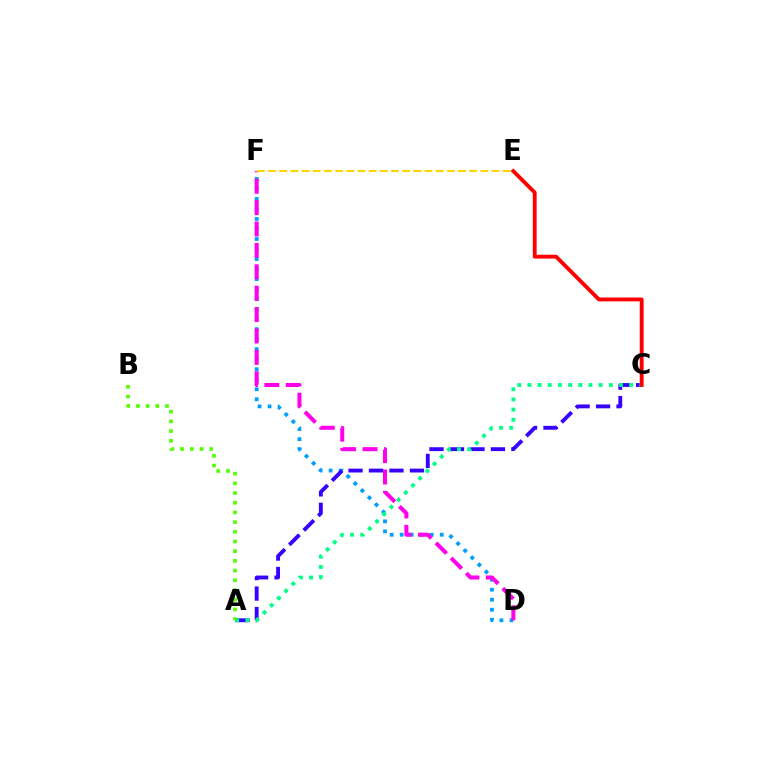{('D', 'F'): [{'color': '#009eff', 'line_style': 'dotted', 'thickness': 2.72}, {'color': '#ff00ed', 'line_style': 'dashed', 'thickness': 2.91}], ('A', 'C'): [{'color': '#3700ff', 'line_style': 'dashed', 'thickness': 2.78}, {'color': '#00ff86', 'line_style': 'dotted', 'thickness': 2.76}], ('C', 'E'): [{'color': '#ff0000', 'line_style': 'solid', 'thickness': 2.77}], ('A', 'B'): [{'color': '#4fff00', 'line_style': 'dotted', 'thickness': 2.63}], ('E', 'F'): [{'color': '#ffd500', 'line_style': 'dashed', 'thickness': 1.52}]}